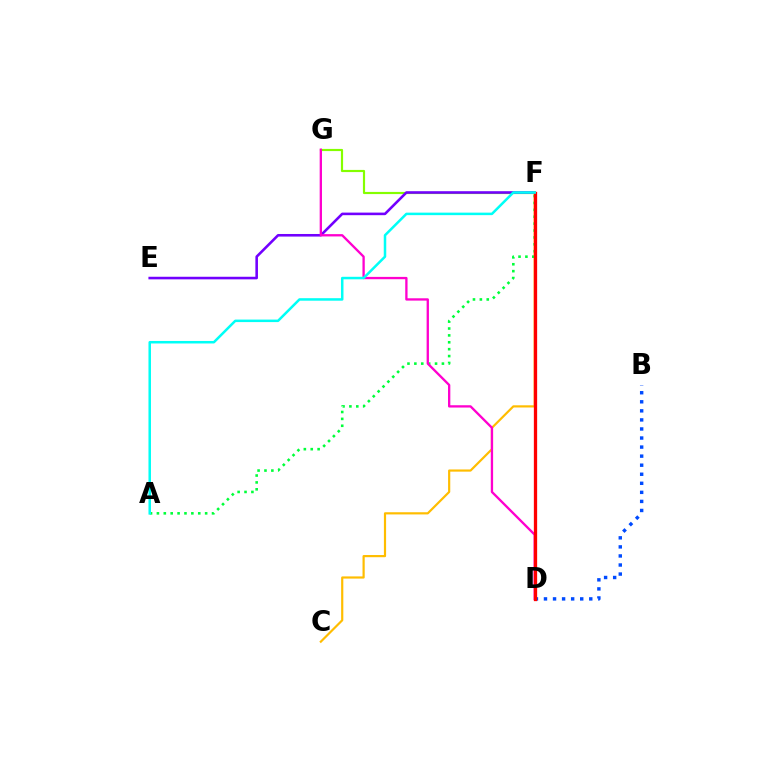{('F', 'G'): [{'color': '#84ff00', 'line_style': 'solid', 'thickness': 1.56}], ('E', 'F'): [{'color': '#7200ff', 'line_style': 'solid', 'thickness': 1.86}], ('B', 'D'): [{'color': '#004bff', 'line_style': 'dotted', 'thickness': 2.46}], ('C', 'F'): [{'color': '#ffbd00', 'line_style': 'solid', 'thickness': 1.58}], ('A', 'F'): [{'color': '#00ff39', 'line_style': 'dotted', 'thickness': 1.87}, {'color': '#00fff6', 'line_style': 'solid', 'thickness': 1.81}], ('D', 'G'): [{'color': '#ff00cf', 'line_style': 'solid', 'thickness': 1.67}], ('D', 'F'): [{'color': '#ff0000', 'line_style': 'solid', 'thickness': 2.37}]}